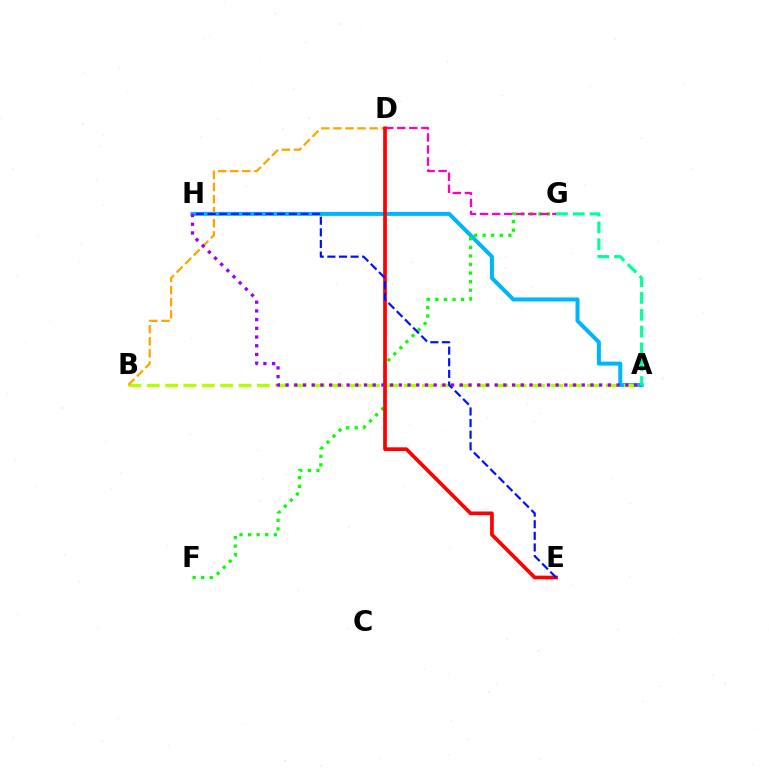{('A', 'H'): [{'color': '#00b5ff', 'line_style': 'solid', 'thickness': 2.87}, {'color': '#9b00ff', 'line_style': 'dotted', 'thickness': 2.37}], ('F', 'G'): [{'color': '#08ff00', 'line_style': 'dotted', 'thickness': 2.33}], ('A', 'B'): [{'color': '#b3ff00', 'line_style': 'dashed', 'thickness': 2.49}], ('B', 'D'): [{'color': '#ffa500', 'line_style': 'dashed', 'thickness': 1.64}], ('A', 'G'): [{'color': '#00ff9d', 'line_style': 'dashed', 'thickness': 2.28}], ('D', 'G'): [{'color': '#ff00bd', 'line_style': 'dashed', 'thickness': 1.64}], ('D', 'E'): [{'color': '#ff0000', 'line_style': 'solid', 'thickness': 2.66}], ('E', 'H'): [{'color': '#0010ff', 'line_style': 'dashed', 'thickness': 1.58}]}